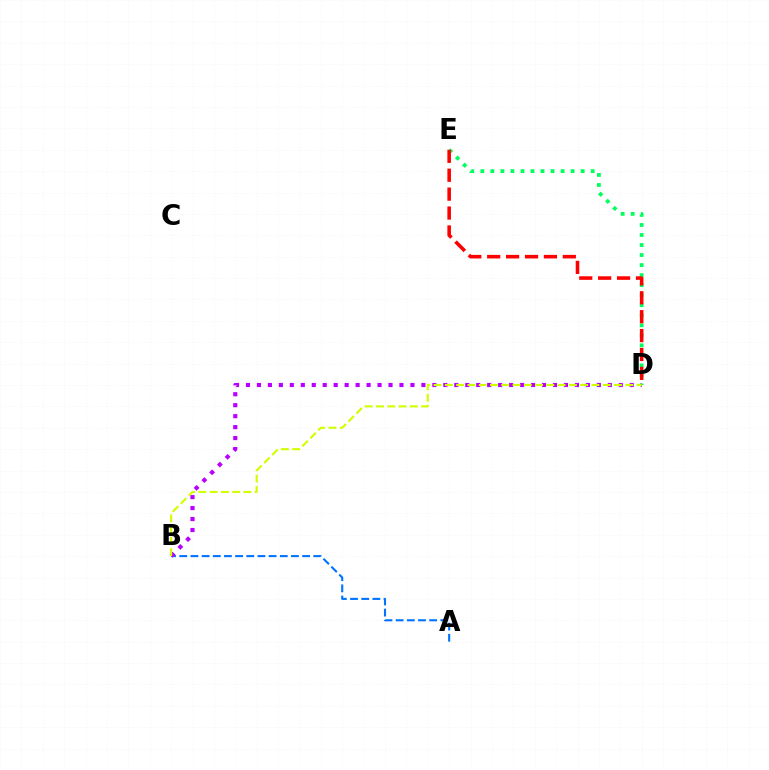{('A', 'B'): [{'color': '#0074ff', 'line_style': 'dashed', 'thickness': 1.52}], ('B', 'D'): [{'color': '#b900ff', 'line_style': 'dotted', 'thickness': 2.98}, {'color': '#d1ff00', 'line_style': 'dashed', 'thickness': 1.53}], ('D', 'E'): [{'color': '#00ff5c', 'line_style': 'dotted', 'thickness': 2.73}, {'color': '#ff0000', 'line_style': 'dashed', 'thickness': 2.57}]}